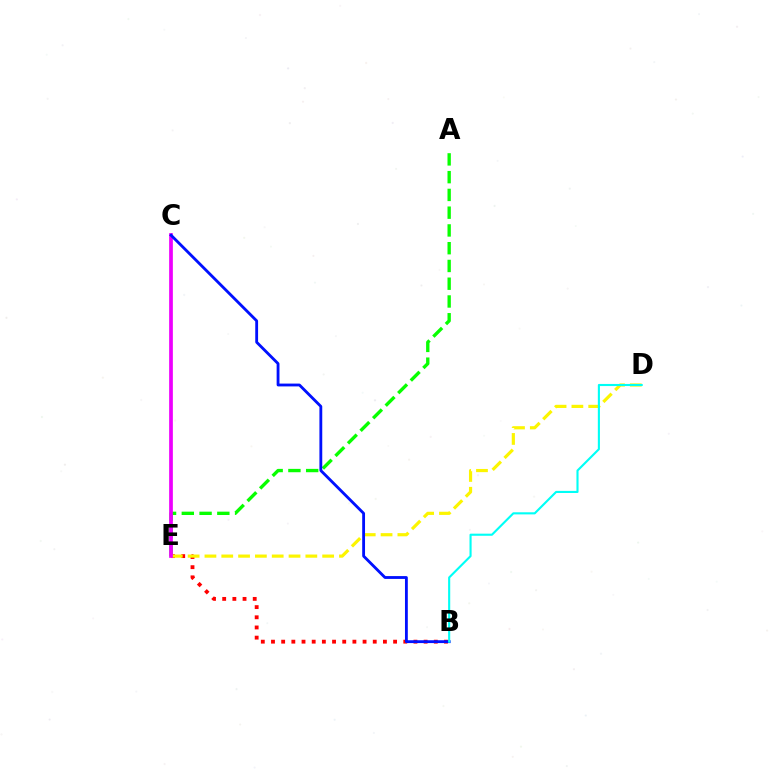{('A', 'E'): [{'color': '#08ff00', 'line_style': 'dashed', 'thickness': 2.41}], ('B', 'E'): [{'color': '#ff0000', 'line_style': 'dotted', 'thickness': 2.76}], ('D', 'E'): [{'color': '#fcf500', 'line_style': 'dashed', 'thickness': 2.28}], ('C', 'E'): [{'color': '#ee00ff', 'line_style': 'solid', 'thickness': 2.68}], ('B', 'C'): [{'color': '#0010ff', 'line_style': 'solid', 'thickness': 2.04}], ('B', 'D'): [{'color': '#00fff6', 'line_style': 'solid', 'thickness': 1.52}]}